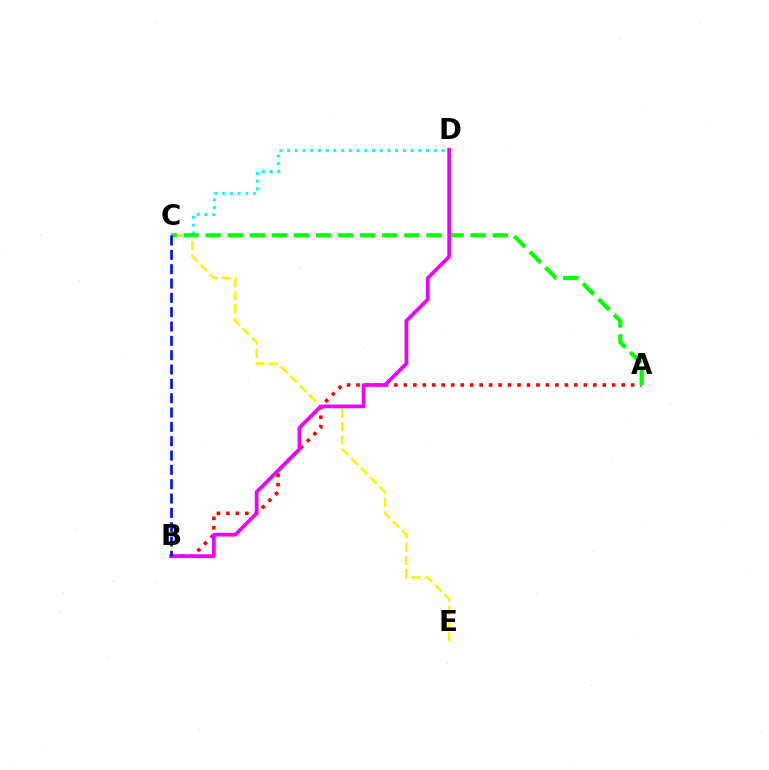{('C', 'D'): [{'color': '#00fff6', 'line_style': 'dotted', 'thickness': 2.1}], ('A', 'B'): [{'color': '#ff0000', 'line_style': 'dotted', 'thickness': 2.57}], ('C', 'E'): [{'color': '#fcf500', 'line_style': 'dashed', 'thickness': 1.81}], ('A', 'C'): [{'color': '#08ff00', 'line_style': 'dashed', 'thickness': 3.0}], ('B', 'D'): [{'color': '#ee00ff', 'line_style': 'solid', 'thickness': 2.69}], ('B', 'C'): [{'color': '#0010ff', 'line_style': 'dashed', 'thickness': 1.95}]}